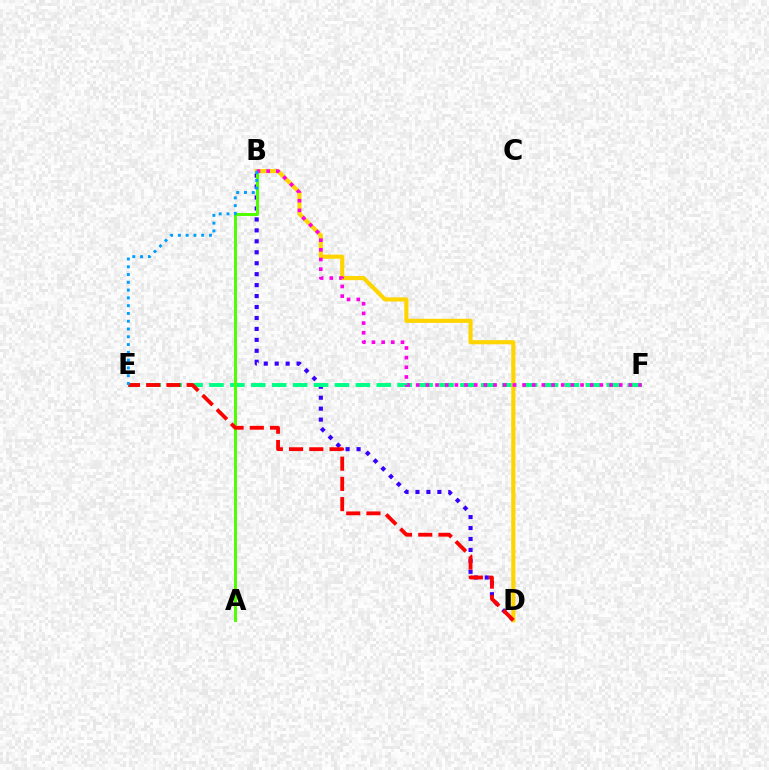{('B', 'D'): [{'color': '#3700ff', 'line_style': 'dotted', 'thickness': 2.97}, {'color': '#ffd500', 'line_style': 'solid', 'thickness': 2.98}], ('E', 'F'): [{'color': '#00ff86', 'line_style': 'dashed', 'thickness': 2.84}], ('A', 'B'): [{'color': '#4fff00', 'line_style': 'solid', 'thickness': 2.15}], ('B', 'F'): [{'color': '#ff00ed', 'line_style': 'dotted', 'thickness': 2.63}], ('D', 'E'): [{'color': '#ff0000', 'line_style': 'dashed', 'thickness': 2.75}], ('B', 'E'): [{'color': '#009eff', 'line_style': 'dotted', 'thickness': 2.11}]}